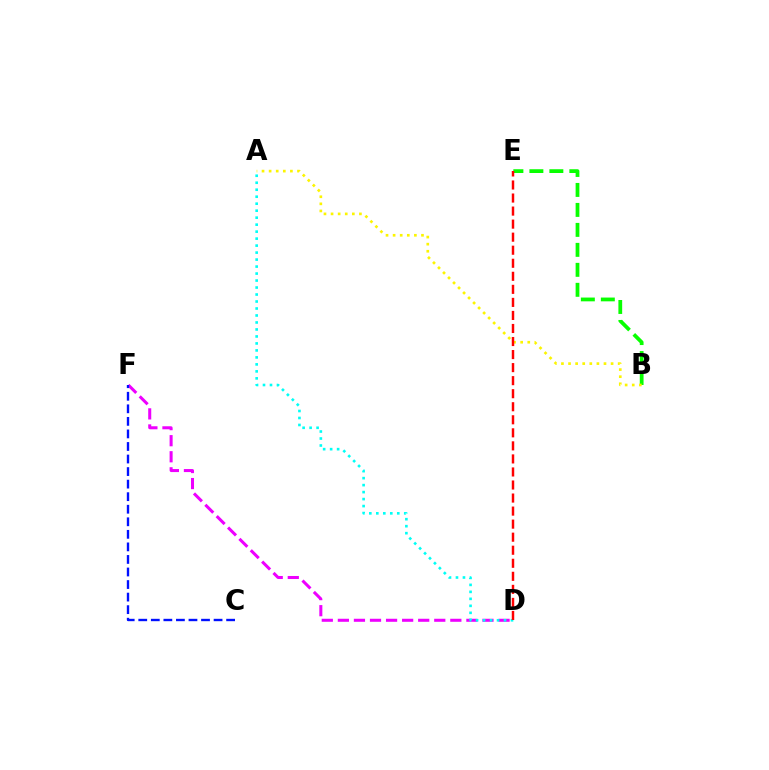{('D', 'F'): [{'color': '#ee00ff', 'line_style': 'dashed', 'thickness': 2.18}], ('C', 'F'): [{'color': '#0010ff', 'line_style': 'dashed', 'thickness': 1.71}], ('B', 'E'): [{'color': '#08ff00', 'line_style': 'dashed', 'thickness': 2.71}], ('A', 'D'): [{'color': '#00fff6', 'line_style': 'dotted', 'thickness': 1.9}], ('A', 'B'): [{'color': '#fcf500', 'line_style': 'dotted', 'thickness': 1.93}], ('D', 'E'): [{'color': '#ff0000', 'line_style': 'dashed', 'thickness': 1.77}]}